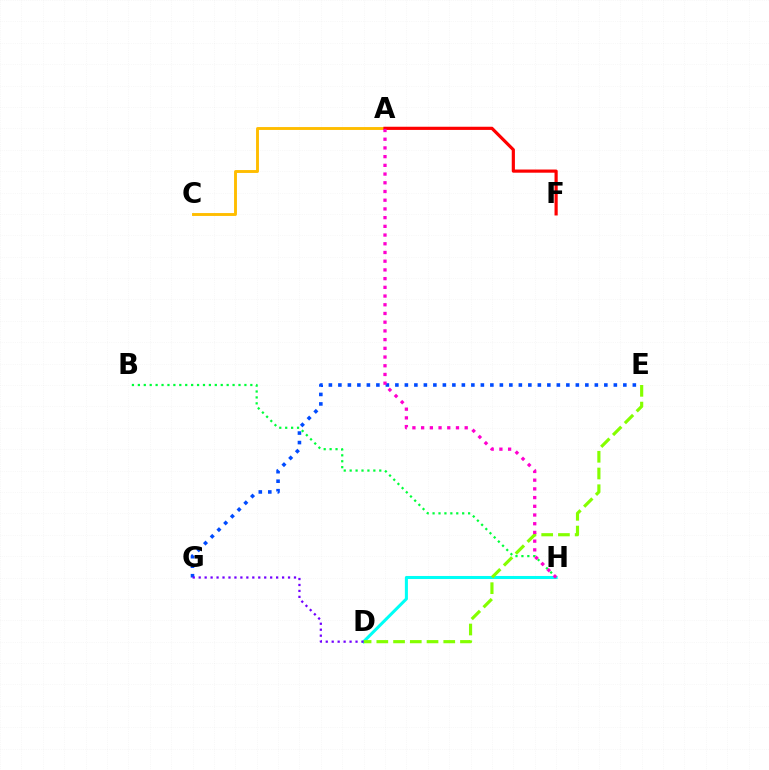{('E', 'G'): [{'color': '#004bff', 'line_style': 'dotted', 'thickness': 2.58}], ('D', 'H'): [{'color': '#00fff6', 'line_style': 'solid', 'thickness': 2.19}], ('B', 'H'): [{'color': '#00ff39', 'line_style': 'dotted', 'thickness': 1.61}], ('D', 'E'): [{'color': '#84ff00', 'line_style': 'dashed', 'thickness': 2.27}], ('A', 'C'): [{'color': '#ffbd00', 'line_style': 'solid', 'thickness': 2.09}], ('A', 'F'): [{'color': '#ff0000', 'line_style': 'solid', 'thickness': 2.29}], ('A', 'H'): [{'color': '#ff00cf', 'line_style': 'dotted', 'thickness': 2.37}], ('D', 'G'): [{'color': '#7200ff', 'line_style': 'dotted', 'thickness': 1.62}]}